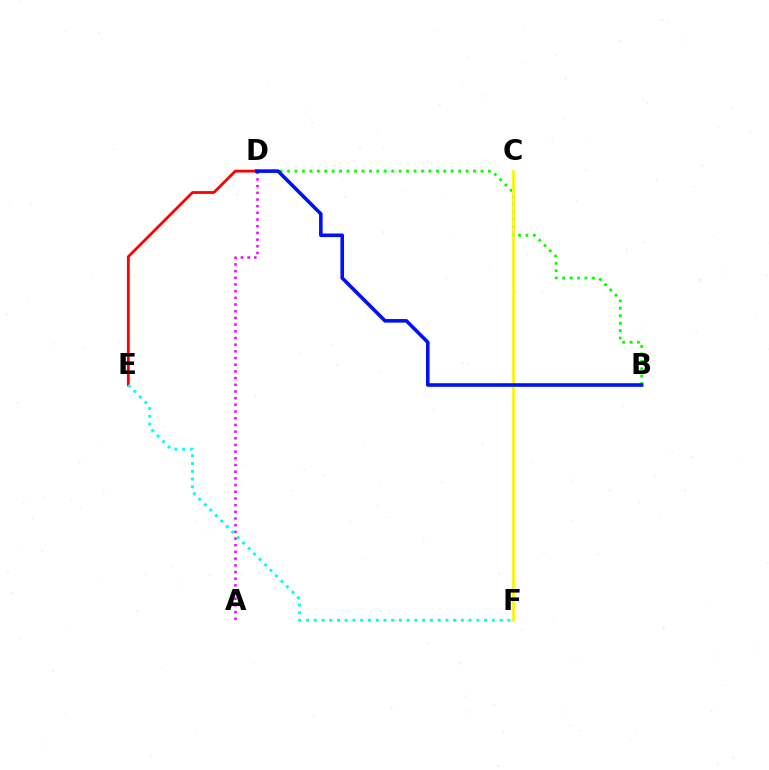{('B', 'D'): [{'color': '#08ff00', 'line_style': 'dotted', 'thickness': 2.02}, {'color': '#0010ff', 'line_style': 'solid', 'thickness': 2.59}], ('A', 'D'): [{'color': '#ee00ff', 'line_style': 'dotted', 'thickness': 1.82}], ('C', 'F'): [{'color': '#fcf500', 'line_style': 'solid', 'thickness': 1.93}], ('D', 'E'): [{'color': '#ff0000', 'line_style': 'solid', 'thickness': 2.01}], ('E', 'F'): [{'color': '#00fff6', 'line_style': 'dotted', 'thickness': 2.1}]}